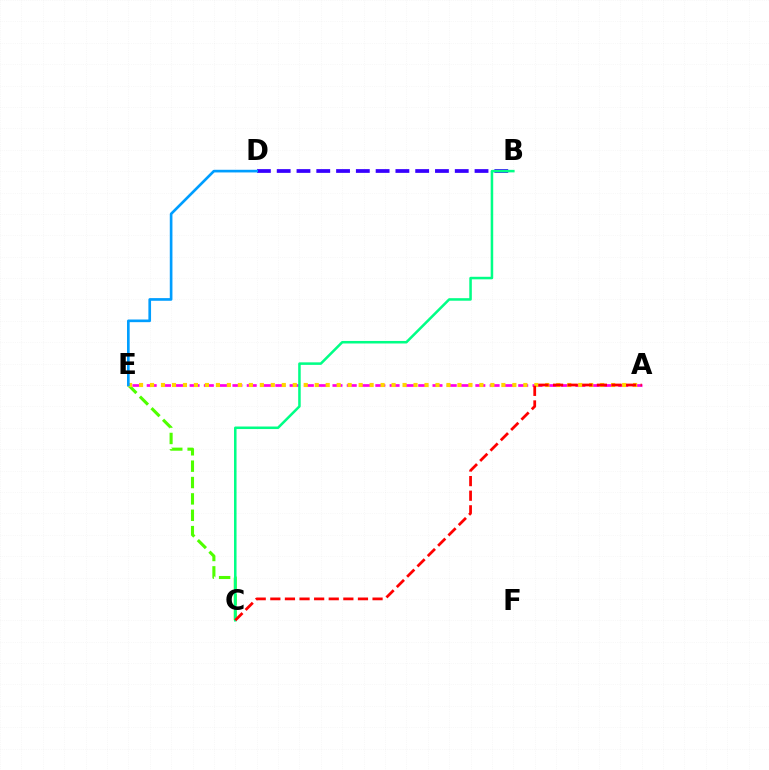{('B', 'D'): [{'color': '#3700ff', 'line_style': 'dashed', 'thickness': 2.69}], ('A', 'E'): [{'color': '#ff00ed', 'line_style': 'dashed', 'thickness': 1.94}, {'color': '#ffd500', 'line_style': 'dotted', 'thickness': 2.98}], ('C', 'E'): [{'color': '#4fff00', 'line_style': 'dashed', 'thickness': 2.22}], ('B', 'C'): [{'color': '#00ff86', 'line_style': 'solid', 'thickness': 1.82}], ('D', 'E'): [{'color': '#009eff', 'line_style': 'solid', 'thickness': 1.92}], ('A', 'C'): [{'color': '#ff0000', 'line_style': 'dashed', 'thickness': 1.98}]}